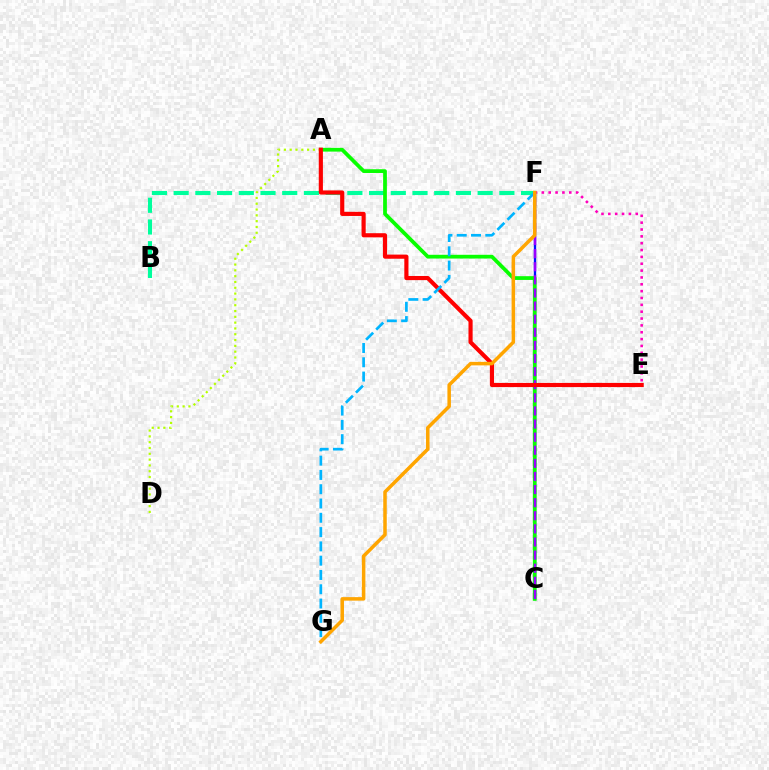{('B', 'F'): [{'color': '#00ff9d', 'line_style': 'dashed', 'thickness': 2.95}], ('C', 'F'): [{'color': '#0010ff', 'line_style': 'solid', 'thickness': 1.67}, {'color': '#9b00ff', 'line_style': 'dashed', 'thickness': 1.78}], ('A', 'C'): [{'color': '#08ff00', 'line_style': 'solid', 'thickness': 2.7}], ('A', 'D'): [{'color': '#b3ff00', 'line_style': 'dotted', 'thickness': 1.58}], ('E', 'F'): [{'color': '#ff00bd', 'line_style': 'dotted', 'thickness': 1.86}], ('A', 'E'): [{'color': '#ff0000', 'line_style': 'solid', 'thickness': 2.99}], ('F', 'G'): [{'color': '#00b5ff', 'line_style': 'dashed', 'thickness': 1.94}, {'color': '#ffa500', 'line_style': 'solid', 'thickness': 2.53}]}